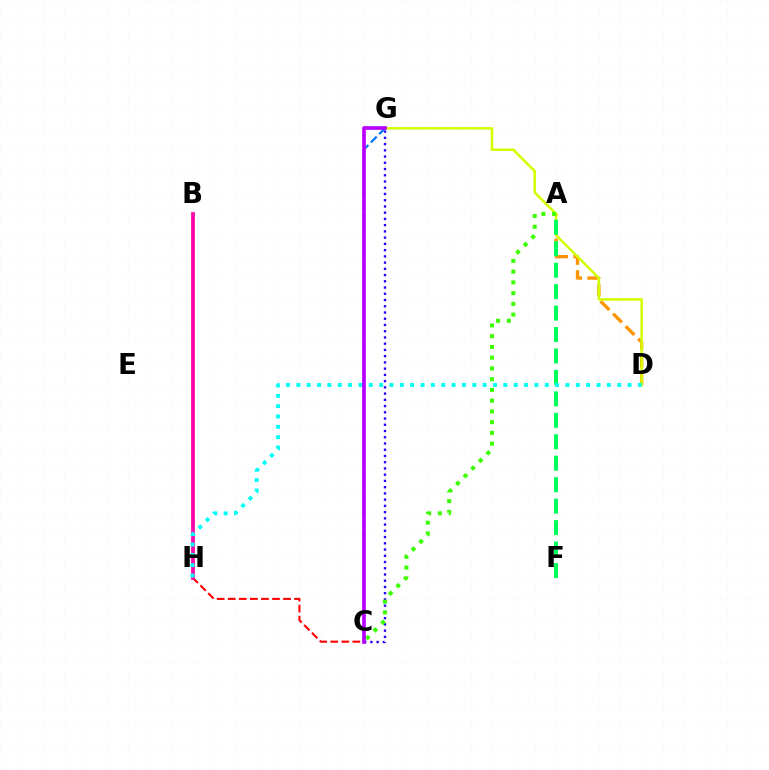{('A', 'D'): [{'color': '#ff9400', 'line_style': 'dashed', 'thickness': 2.4}], ('C', 'H'): [{'color': '#ff0000', 'line_style': 'dashed', 'thickness': 1.5}], ('B', 'H'): [{'color': '#ff00ac', 'line_style': 'solid', 'thickness': 2.68}], ('C', 'G'): [{'color': '#2500ff', 'line_style': 'dotted', 'thickness': 1.69}, {'color': '#0074ff', 'line_style': 'dashed', 'thickness': 1.6}, {'color': '#b900ff', 'line_style': 'solid', 'thickness': 2.64}], ('D', 'G'): [{'color': '#d1ff00', 'line_style': 'solid', 'thickness': 1.81}], ('A', 'C'): [{'color': '#3dff00', 'line_style': 'dotted', 'thickness': 2.92}], ('A', 'F'): [{'color': '#00ff5c', 'line_style': 'dashed', 'thickness': 2.91}], ('D', 'H'): [{'color': '#00fff6', 'line_style': 'dotted', 'thickness': 2.81}]}